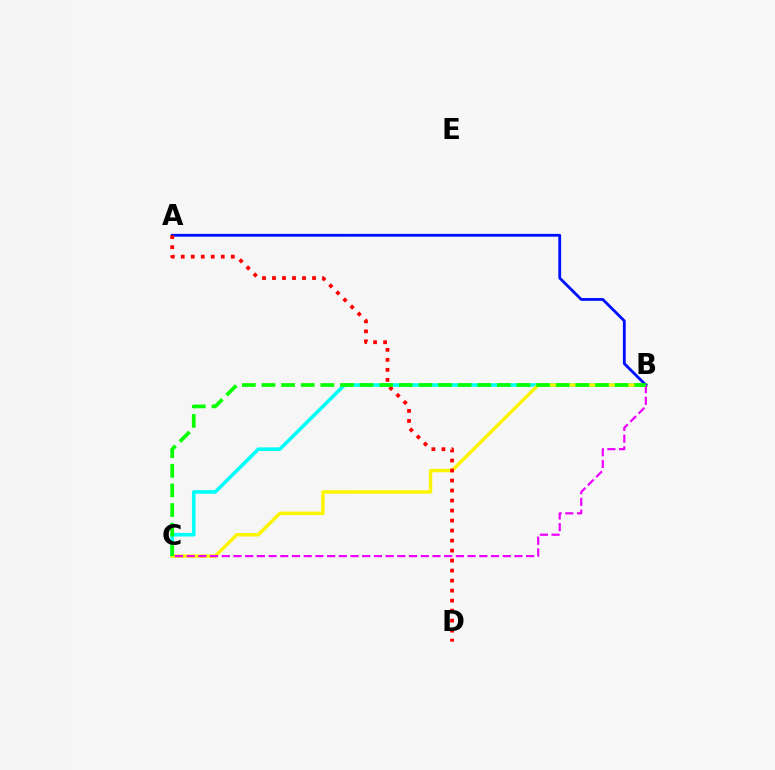{('B', 'C'): [{'color': '#00fff6', 'line_style': 'solid', 'thickness': 2.59}, {'color': '#fcf500', 'line_style': 'solid', 'thickness': 2.48}, {'color': '#ee00ff', 'line_style': 'dashed', 'thickness': 1.59}, {'color': '#08ff00', 'line_style': 'dashed', 'thickness': 2.66}], ('A', 'B'): [{'color': '#0010ff', 'line_style': 'solid', 'thickness': 2.03}], ('A', 'D'): [{'color': '#ff0000', 'line_style': 'dotted', 'thickness': 2.72}]}